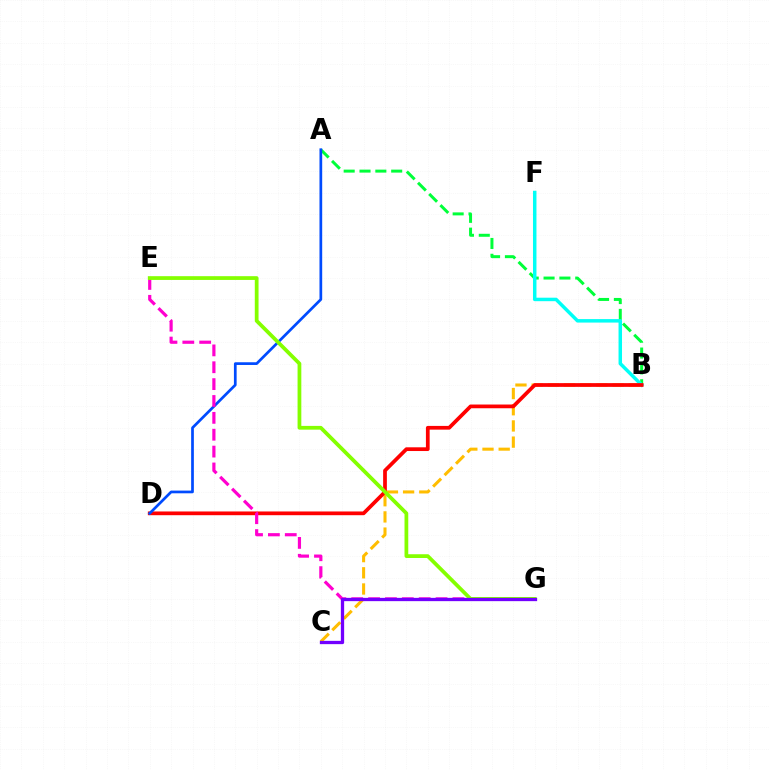{('A', 'B'): [{'color': '#00ff39', 'line_style': 'dashed', 'thickness': 2.15}], ('B', 'C'): [{'color': '#ffbd00', 'line_style': 'dashed', 'thickness': 2.2}], ('B', 'F'): [{'color': '#00fff6', 'line_style': 'solid', 'thickness': 2.51}], ('B', 'D'): [{'color': '#ff0000', 'line_style': 'solid', 'thickness': 2.69}], ('A', 'D'): [{'color': '#004bff', 'line_style': 'solid', 'thickness': 1.95}], ('E', 'G'): [{'color': '#ff00cf', 'line_style': 'dashed', 'thickness': 2.29}, {'color': '#84ff00', 'line_style': 'solid', 'thickness': 2.7}], ('C', 'G'): [{'color': '#7200ff', 'line_style': 'solid', 'thickness': 2.37}]}